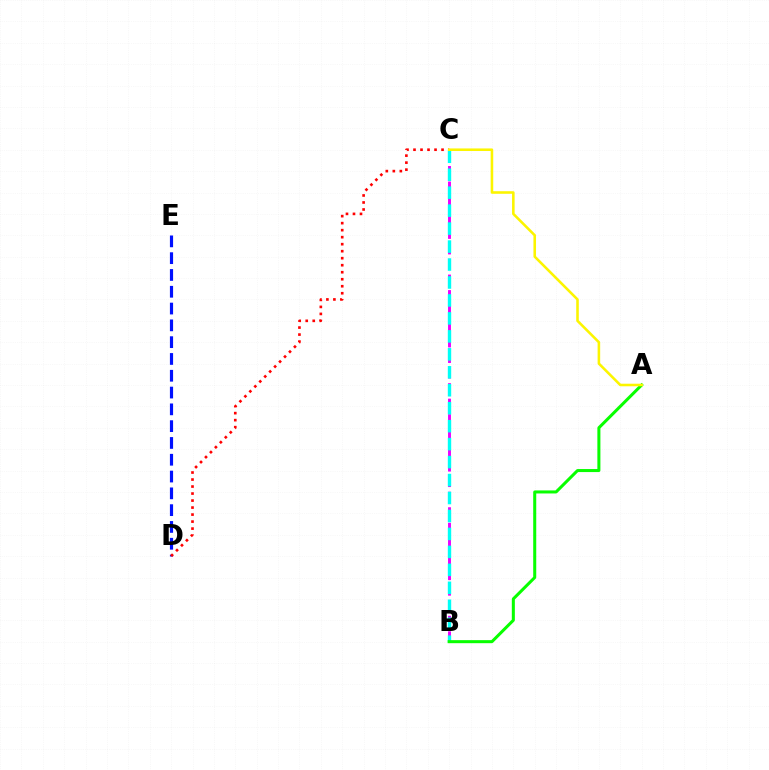{('B', 'C'): [{'color': '#ee00ff', 'line_style': 'dashed', 'thickness': 2.11}, {'color': '#00fff6', 'line_style': 'dashed', 'thickness': 2.44}], ('D', 'E'): [{'color': '#0010ff', 'line_style': 'dashed', 'thickness': 2.28}], ('C', 'D'): [{'color': '#ff0000', 'line_style': 'dotted', 'thickness': 1.9}], ('A', 'B'): [{'color': '#08ff00', 'line_style': 'solid', 'thickness': 2.18}], ('A', 'C'): [{'color': '#fcf500', 'line_style': 'solid', 'thickness': 1.85}]}